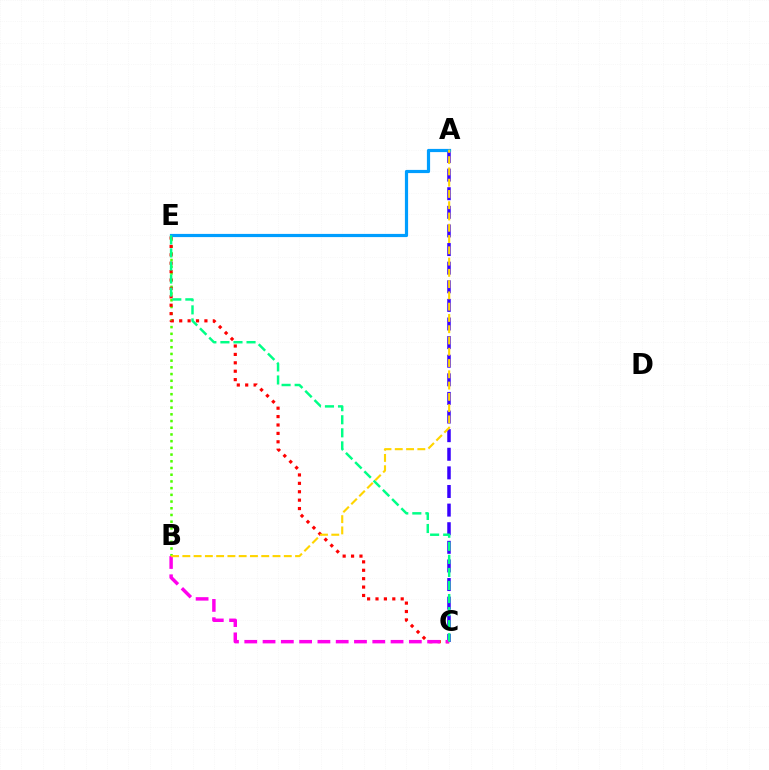{('B', 'E'): [{'color': '#4fff00', 'line_style': 'dotted', 'thickness': 1.82}], ('A', 'C'): [{'color': '#3700ff', 'line_style': 'dashed', 'thickness': 2.53}], ('C', 'E'): [{'color': '#ff0000', 'line_style': 'dotted', 'thickness': 2.28}, {'color': '#00ff86', 'line_style': 'dashed', 'thickness': 1.77}], ('B', 'C'): [{'color': '#ff00ed', 'line_style': 'dashed', 'thickness': 2.48}], ('A', 'E'): [{'color': '#009eff', 'line_style': 'solid', 'thickness': 2.3}], ('A', 'B'): [{'color': '#ffd500', 'line_style': 'dashed', 'thickness': 1.53}]}